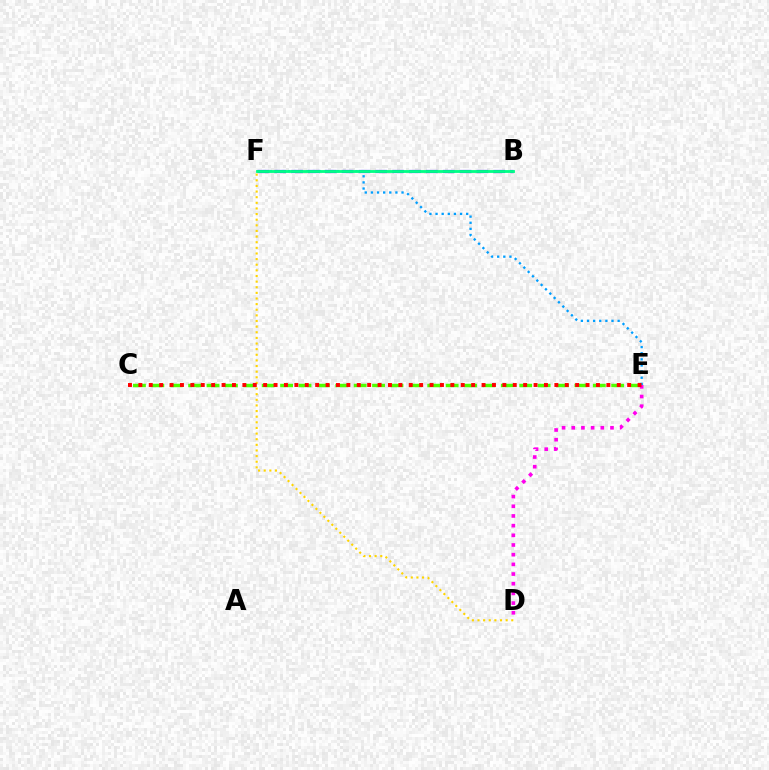{('C', 'E'): [{'color': '#4fff00', 'line_style': 'dashed', 'thickness': 2.5}, {'color': '#ff0000', 'line_style': 'dotted', 'thickness': 2.83}], ('E', 'F'): [{'color': '#009eff', 'line_style': 'dotted', 'thickness': 1.66}], ('B', 'F'): [{'color': '#3700ff', 'line_style': 'dashed', 'thickness': 2.29}, {'color': '#00ff86', 'line_style': 'solid', 'thickness': 2.04}], ('D', 'F'): [{'color': '#ffd500', 'line_style': 'dotted', 'thickness': 1.53}], ('D', 'E'): [{'color': '#ff00ed', 'line_style': 'dotted', 'thickness': 2.63}]}